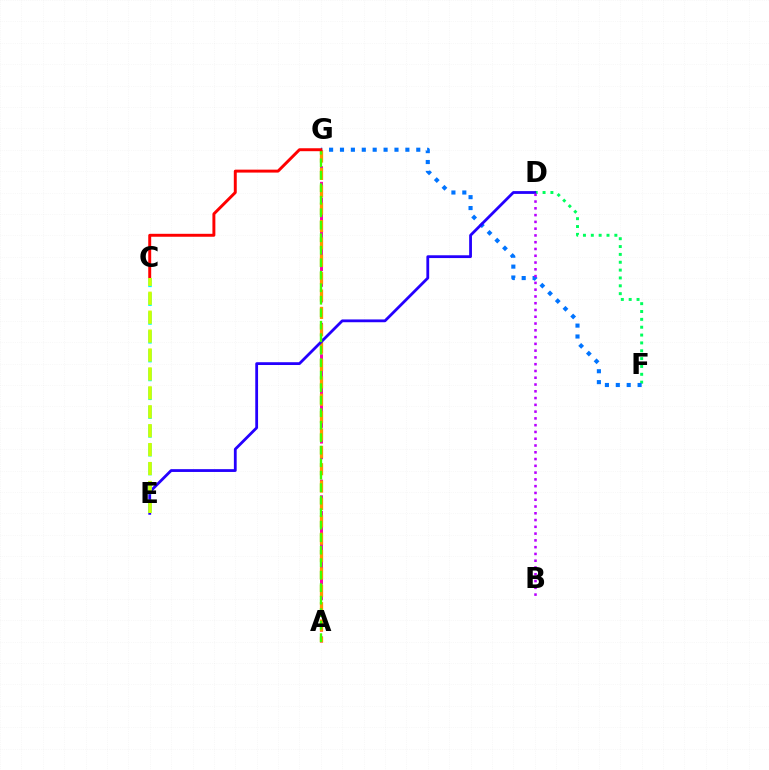{('D', 'F'): [{'color': '#00ff5c', 'line_style': 'dotted', 'thickness': 2.13}], ('A', 'G'): [{'color': '#ff00ac', 'line_style': 'dashed', 'thickness': 2.13}, {'color': '#ff9400', 'line_style': 'dashed', 'thickness': 2.36}, {'color': '#3dff00', 'line_style': 'dashed', 'thickness': 1.7}], ('F', 'G'): [{'color': '#0074ff', 'line_style': 'dotted', 'thickness': 2.96}], ('D', 'E'): [{'color': '#2500ff', 'line_style': 'solid', 'thickness': 2.01}], ('B', 'D'): [{'color': '#b900ff', 'line_style': 'dotted', 'thickness': 1.84}], ('C', 'G'): [{'color': '#ff0000', 'line_style': 'solid', 'thickness': 2.12}], ('C', 'E'): [{'color': '#00fff6', 'line_style': 'dashed', 'thickness': 2.56}, {'color': '#d1ff00', 'line_style': 'dashed', 'thickness': 2.57}]}